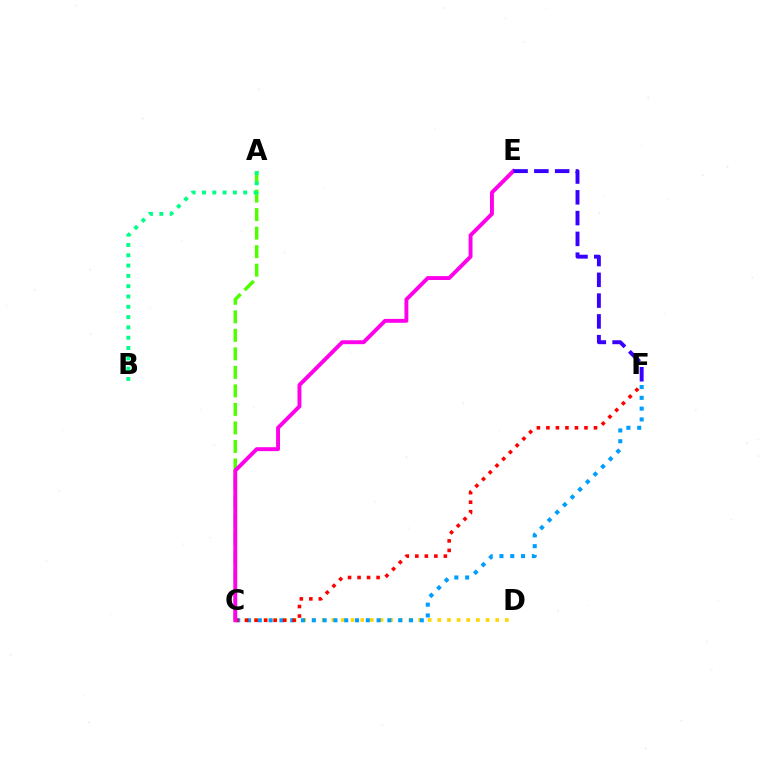{('C', 'D'): [{'color': '#ffd500', 'line_style': 'dotted', 'thickness': 2.62}], ('C', 'F'): [{'color': '#009eff', 'line_style': 'dotted', 'thickness': 2.93}, {'color': '#ff0000', 'line_style': 'dotted', 'thickness': 2.59}], ('A', 'C'): [{'color': '#4fff00', 'line_style': 'dashed', 'thickness': 2.52}], ('A', 'B'): [{'color': '#00ff86', 'line_style': 'dotted', 'thickness': 2.8}], ('C', 'E'): [{'color': '#ff00ed', 'line_style': 'solid', 'thickness': 2.81}], ('E', 'F'): [{'color': '#3700ff', 'line_style': 'dashed', 'thickness': 2.82}]}